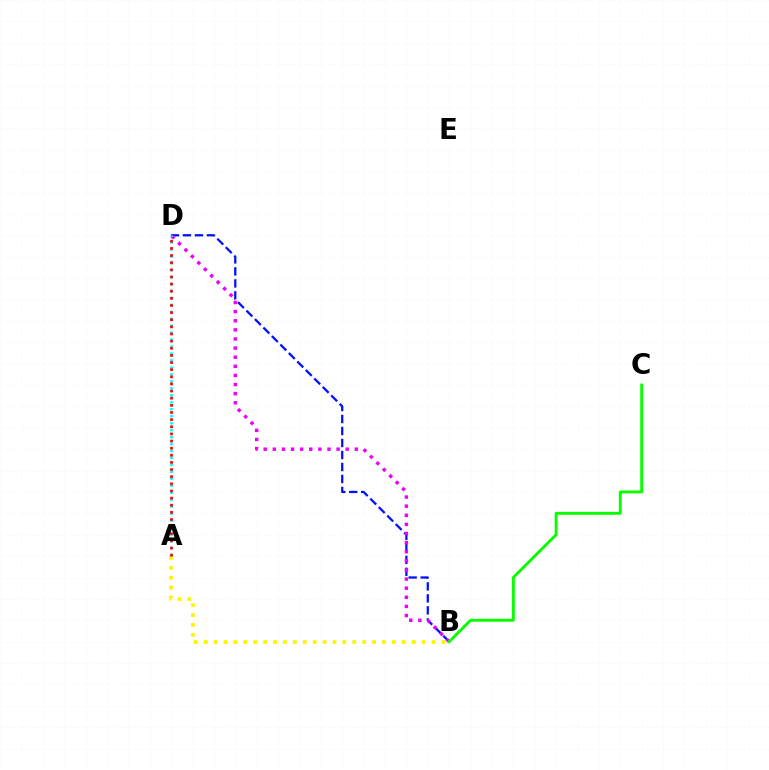{('B', 'D'): [{'color': '#0010ff', 'line_style': 'dashed', 'thickness': 1.63}, {'color': '#ee00ff', 'line_style': 'dotted', 'thickness': 2.48}], ('A', 'B'): [{'color': '#fcf500', 'line_style': 'dotted', 'thickness': 2.69}], ('A', 'D'): [{'color': '#00fff6', 'line_style': 'dotted', 'thickness': 1.89}, {'color': '#ff0000', 'line_style': 'dotted', 'thickness': 1.94}], ('B', 'C'): [{'color': '#08ff00', 'line_style': 'solid', 'thickness': 2.08}]}